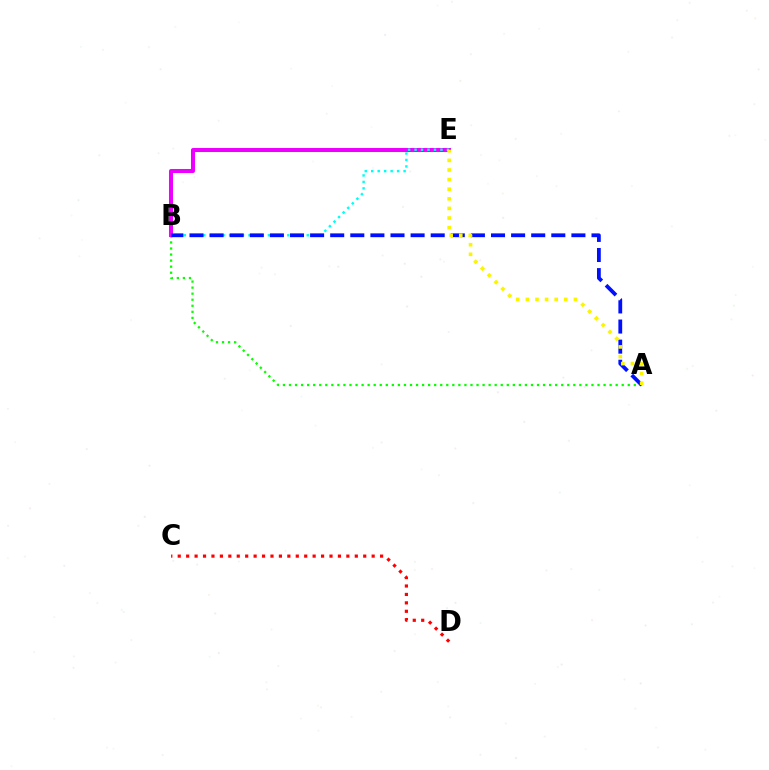{('A', 'B'): [{'color': '#08ff00', 'line_style': 'dotted', 'thickness': 1.64}, {'color': '#0010ff', 'line_style': 'dashed', 'thickness': 2.73}], ('B', 'E'): [{'color': '#ee00ff', 'line_style': 'solid', 'thickness': 2.91}, {'color': '#00fff6', 'line_style': 'dotted', 'thickness': 1.76}], ('C', 'D'): [{'color': '#ff0000', 'line_style': 'dotted', 'thickness': 2.29}], ('A', 'E'): [{'color': '#fcf500', 'line_style': 'dotted', 'thickness': 2.61}]}